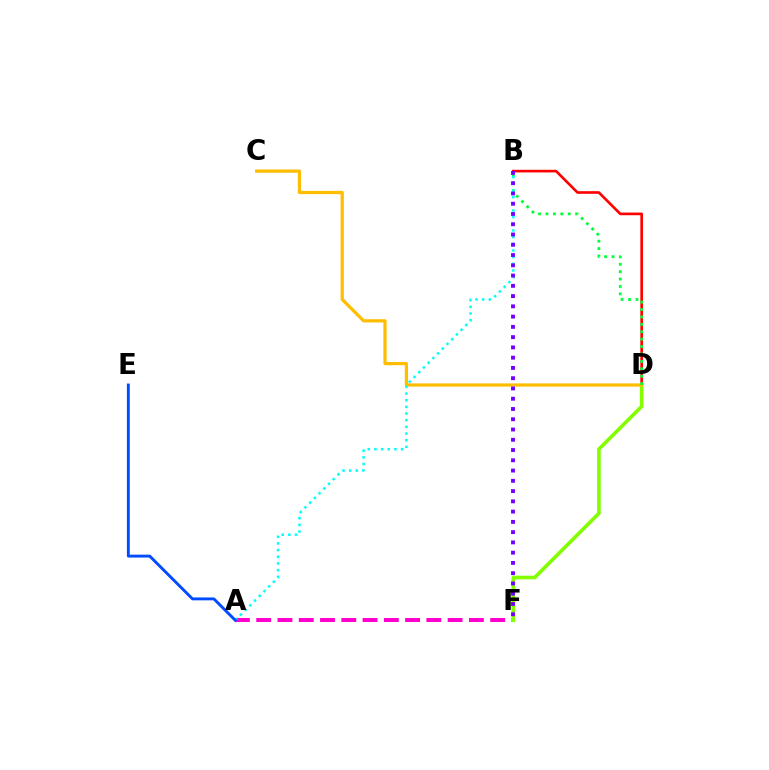{('A', 'F'): [{'color': '#ff00cf', 'line_style': 'dashed', 'thickness': 2.89}], ('B', 'D'): [{'color': '#ff0000', 'line_style': 'solid', 'thickness': 1.9}, {'color': '#00ff39', 'line_style': 'dotted', 'thickness': 2.01}], ('D', 'F'): [{'color': '#84ff00', 'line_style': 'solid', 'thickness': 2.63}], ('C', 'D'): [{'color': '#ffbd00', 'line_style': 'solid', 'thickness': 2.33}], ('A', 'B'): [{'color': '#00fff6', 'line_style': 'dotted', 'thickness': 1.81}], ('A', 'E'): [{'color': '#004bff', 'line_style': 'solid', 'thickness': 2.08}], ('B', 'F'): [{'color': '#7200ff', 'line_style': 'dotted', 'thickness': 2.79}]}